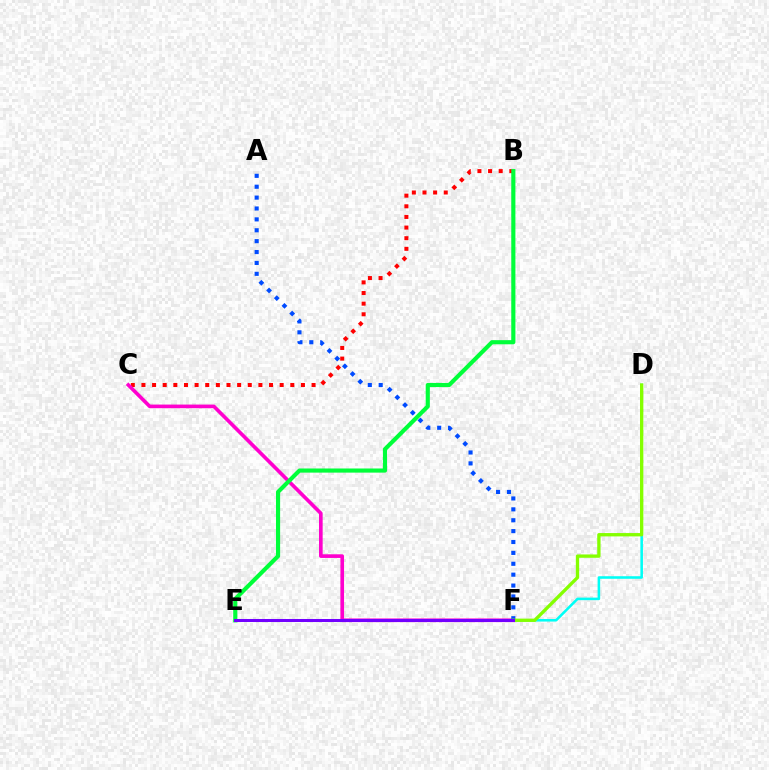{('B', 'C'): [{'color': '#ff0000', 'line_style': 'dotted', 'thickness': 2.89}], ('D', 'F'): [{'color': '#00fff6', 'line_style': 'solid', 'thickness': 1.84}, {'color': '#84ff00', 'line_style': 'solid', 'thickness': 2.4}], ('C', 'F'): [{'color': '#ff00cf', 'line_style': 'solid', 'thickness': 2.62}], ('E', 'F'): [{'color': '#ffbd00', 'line_style': 'dashed', 'thickness': 1.94}, {'color': '#7200ff', 'line_style': 'solid', 'thickness': 2.18}], ('A', 'F'): [{'color': '#004bff', 'line_style': 'dotted', 'thickness': 2.96}], ('B', 'E'): [{'color': '#00ff39', 'line_style': 'solid', 'thickness': 2.98}]}